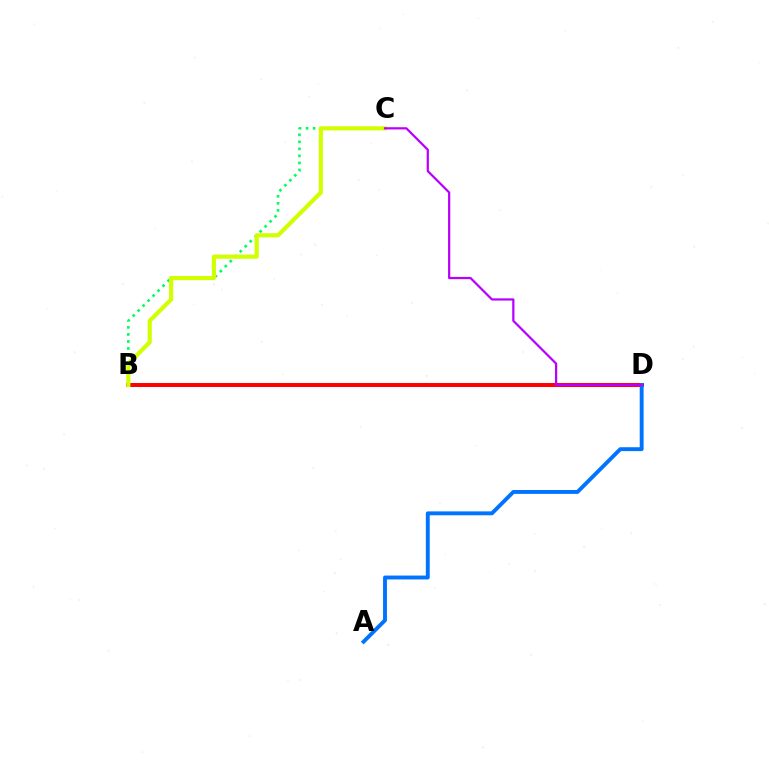{('B', 'D'): [{'color': '#ff0000', 'line_style': 'solid', 'thickness': 2.86}], ('A', 'D'): [{'color': '#0074ff', 'line_style': 'solid', 'thickness': 2.8}], ('B', 'C'): [{'color': '#00ff5c', 'line_style': 'dotted', 'thickness': 1.91}, {'color': '#d1ff00', 'line_style': 'solid', 'thickness': 2.99}], ('C', 'D'): [{'color': '#b900ff', 'line_style': 'solid', 'thickness': 1.6}]}